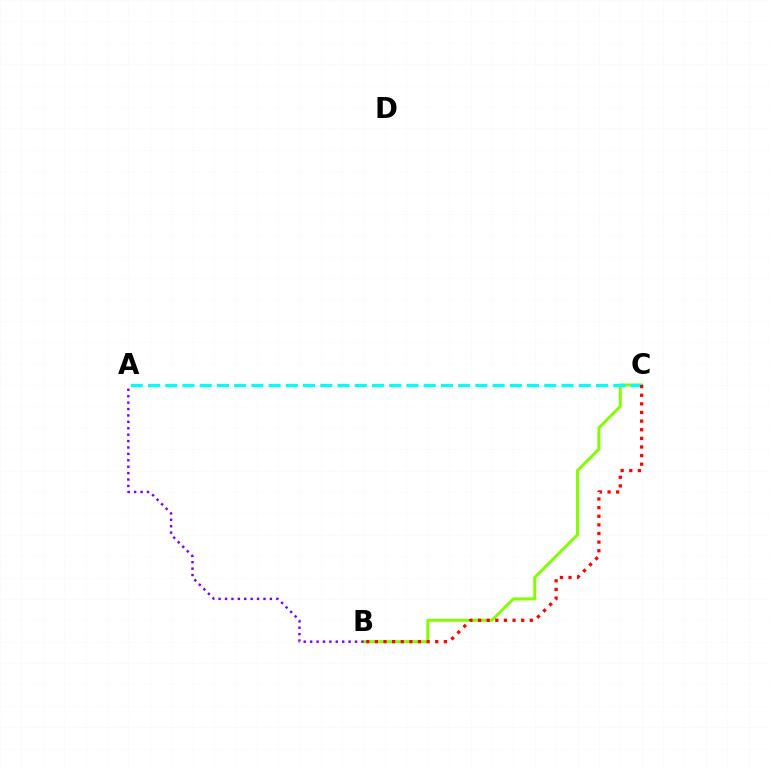{('B', 'C'): [{'color': '#84ff00', 'line_style': 'solid', 'thickness': 2.16}, {'color': '#ff0000', 'line_style': 'dotted', 'thickness': 2.34}], ('A', 'C'): [{'color': '#00fff6', 'line_style': 'dashed', 'thickness': 2.34}], ('A', 'B'): [{'color': '#7200ff', 'line_style': 'dotted', 'thickness': 1.74}]}